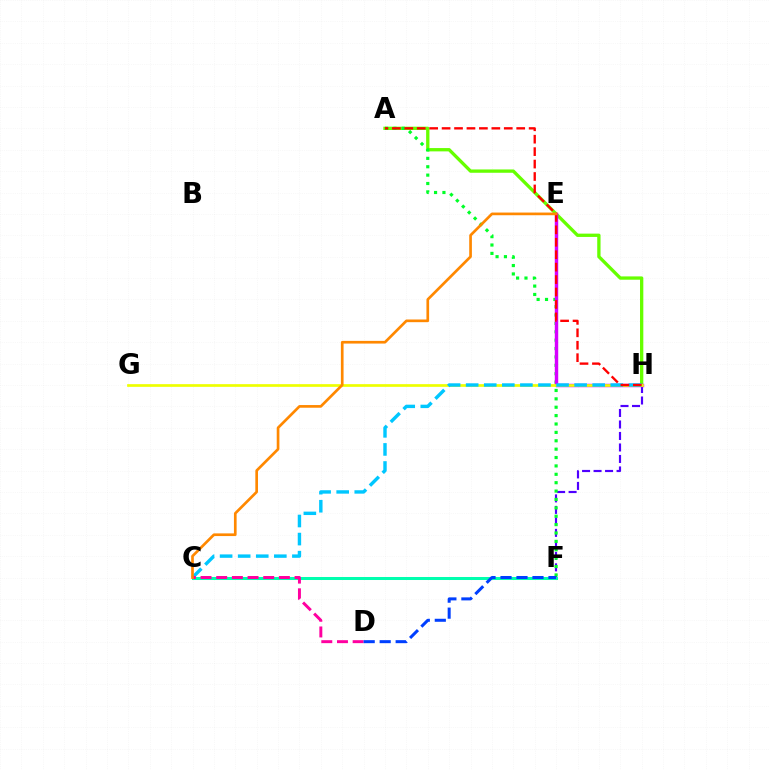{('F', 'H'): [{'color': '#4f00ff', 'line_style': 'dashed', 'thickness': 1.56}], ('A', 'H'): [{'color': '#66ff00', 'line_style': 'solid', 'thickness': 2.38}, {'color': '#ff0000', 'line_style': 'dashed', 'thickness': 1.69}], ('A', 'F'): [{'color': '#00ff27', 'line_style': 'dotted', 'thickness': 2.28}], ('E', 'H'): [{'color': '#d600ff', 'line_style': 'solid', 'thickness': 2.47}], ('G', 'H'): [{'color': '#eeff00', 'line_style': 'solid', 'thickness': 1.94}], ('C', 'H'): [{'color': '#00c7ff', 'line_style': 'dashed', 'thickness': 2.46}], ('C', 'F'): [{'color': '#00ffaf', 'line_style': 'solid', 'thickness': 2.17}], ('C', 'D'): [{'color': '#ff00a0', 'line_style': 'dashed', 'thickness': 2.13}], ('D', 'F'): [{'color': '#003fff', 'line_style': 'dashed', 'thickness': 2.17}], ('C', 'E'): [{'color': '#ff8800', 'line_style': 'solid', 'thickness': 1.93}]}